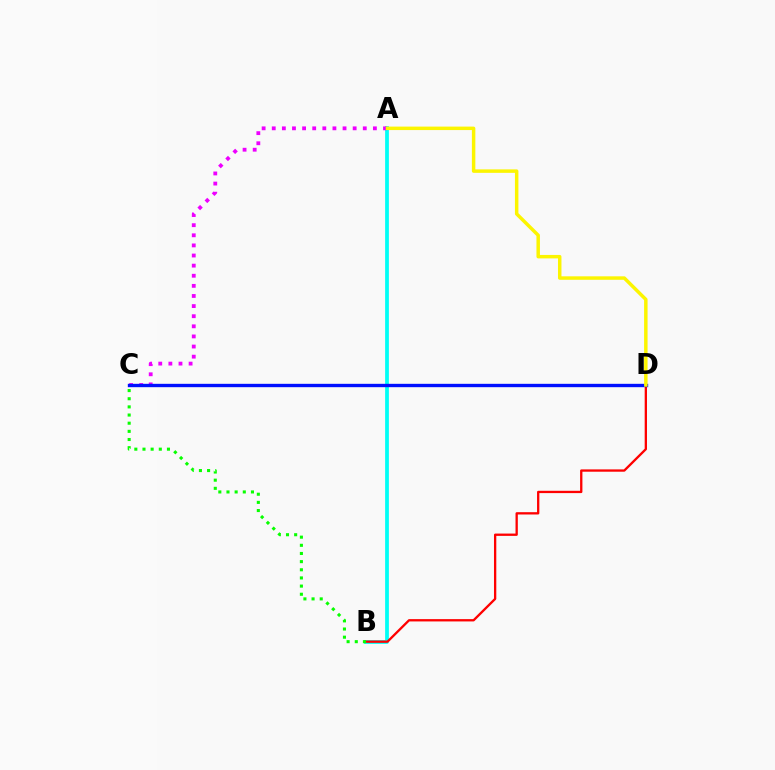{('A', 'B'): [{'color': '#00fff6', 'line_style': 'solid', 'thickness': 2.71}], ('A', 'C'): [{'color': '#ee00ff', 'line_style': 'dotted', 'thickness': 2.75}], ('B', 'D'): [{'color': '#ff0000', 'line_style': 'solid', 'thickness': 1.66}], ('C', 'D'): [{'color': '#0010ff', 'line_style': 'solid', 'thickness': 2.42}], ('A', 'D'): [{'color': '#fcf500', 'line_style': 'solid', 'thickness': 2.5}], ('B', 'C'): [{'color': '#08ff00', 'line_style': 'dotted', 'thickness': 2.22}]}